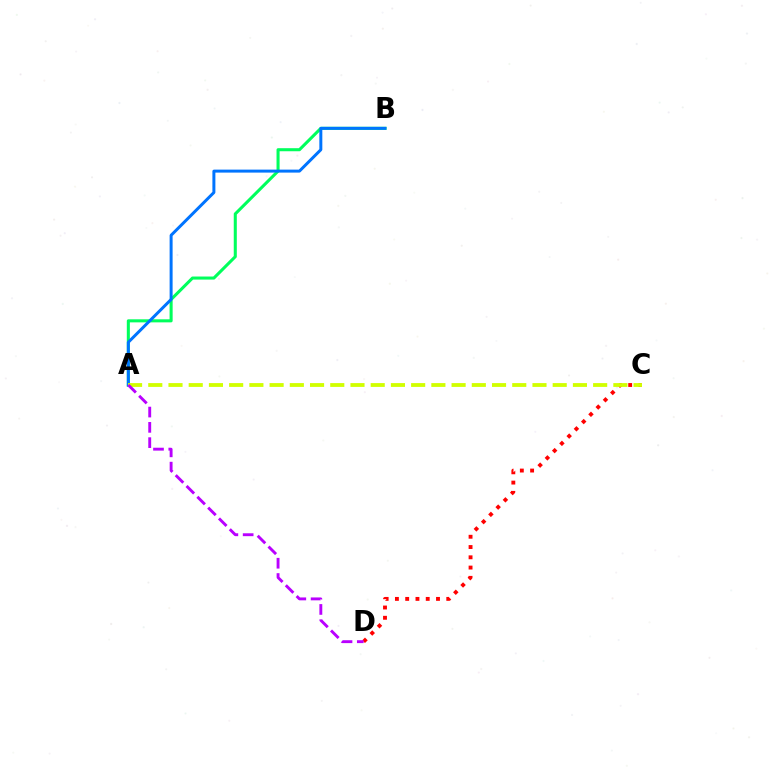{('A', 'B'): [{'color': '#00ff5c', 'line_style': 'solid', 'thickness': 2.2}, {'color': '#0074ff', 'line_style': 'solid', 'thickness': 2.15}], ('C', 'D'): [{'color': '#ff0000', 'line_style': 'dotted', 'thickness': 2.79}], ('A', 'C'): [{'color': '#d1ff00', 'line_style': 'dashed', 'thickness': 2.75}], ('A', 'D'): [{'color': '#b900ff', 'line_style': 'dashed', 'thickness': 2.08}]}